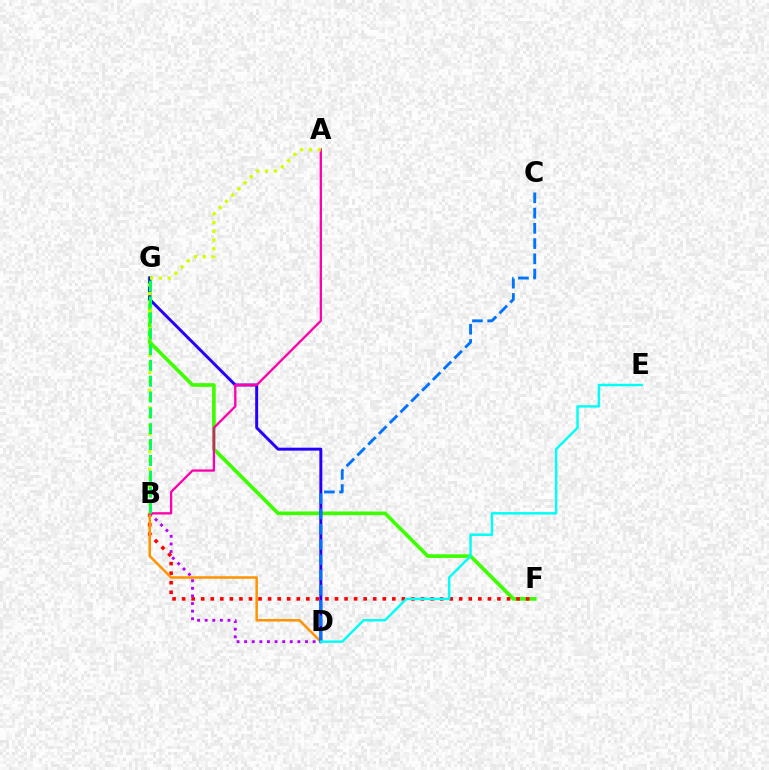{('F', 'G'): [{'color': '#3dff00', 'line_style': 'solid', 'thickness': 2.64}], ('B', 'F'): [{'color': '#ff0000', 'line_style': 'dotted', 'thickness': 2.6}], ('B', 'D'): [{'color': '#b900ff', 'line_style': 'dotted', 'thickness': 2.07}, {'color': '#ff9400', 'line_style': 'solid', 'thickness': 1.81}], ('D', 'G'): [{'color': '#2500ff', 'line_style': 'solid', 'thickness': 2.13}], ('C', 'D'): [{'color': '#0074ff', 'line_style': 'dashed', 'thickness': 2.07}], ('A', 'B'): [{'color': '#ff00ac', 'line_style': 'solid', 'thickness': 1.67}, {'color': '#d1ff00', 'line_style': 'dotted', 'thickness': 2.38}], ('D', 'E'): [{'color': '#00fff6', 'line_style': 'solid', 'thickness': 1.76}], ('B', 'G'): [{'color': '#00ff5c', 'line_style': 'dashed', 'thickness': 2.15}]}